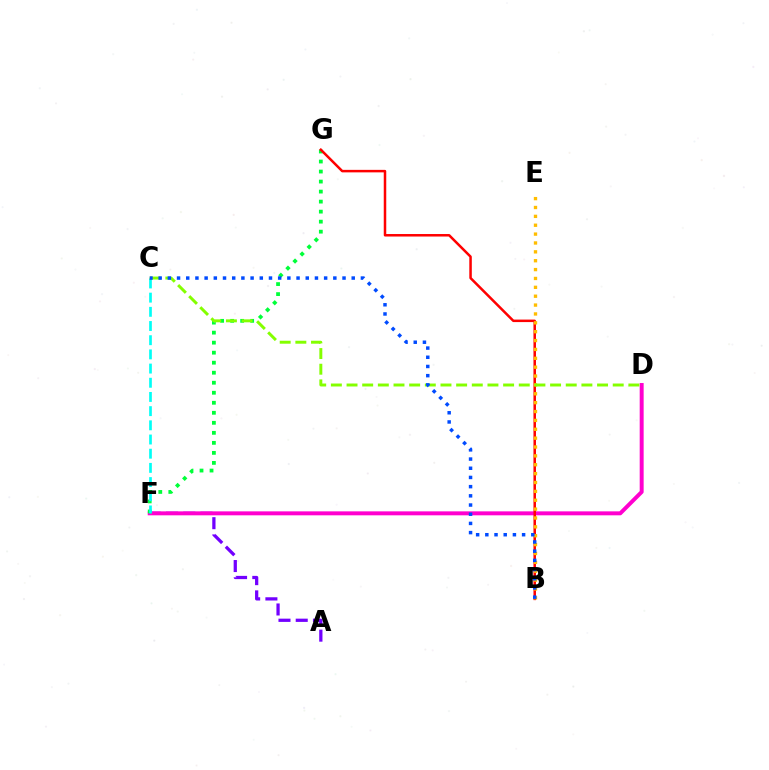{('A', 'F'): [{'color': '#7200ff', 'line_style': 'dashed', 'thickness': 2.34}], ('D', 'F'): [{'color': '#ff00cf', 'line_style': 'solid', 'thickness': 2.85}], ('F', 'G'): [{'color': '#00ff39', 'line_style': 'dotted', 'thickness': 2.72}], ('B', 'G'): [{'color': '#ff0000', 'line_style': 'solid', 'thickness': 1.8}], ('C', 'F'): [{'color': '#00fff6', 'line_style': 'dashed', 'thickness': 1.93}], ('B', 'E'): [{'color': '#ffbd00', 'line_style': 'dotted', 'thickness': 2.41}], ('C', 'D'): [{'color': '#84ff00', 'line_style': 'dashed', 'thickness': 2.13}], ('B', 'C'): [{'color': '#004bff', 'line_style': 'dotted', 'thickness': 2.5}]}